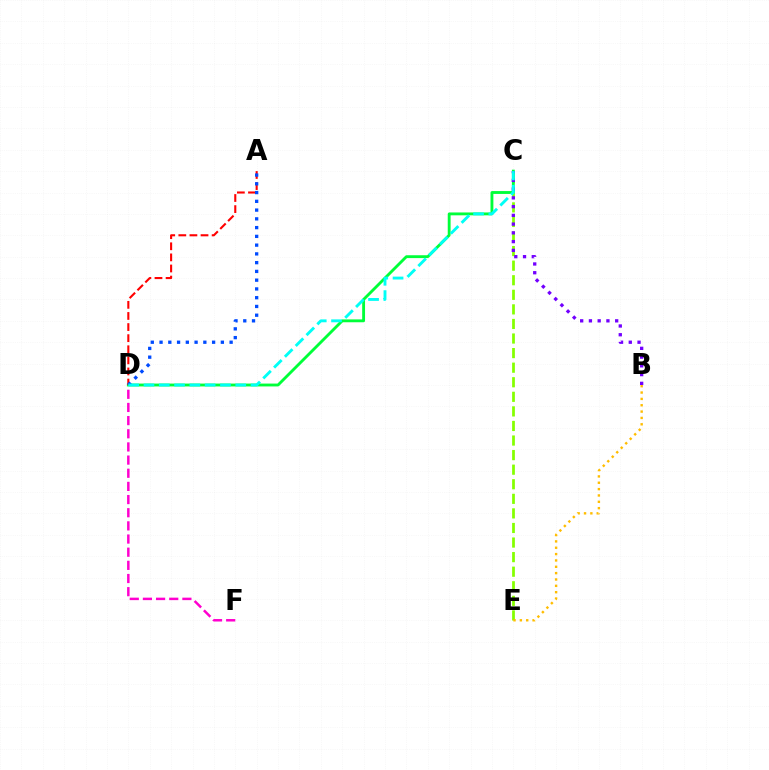{('D', 'F'): [{'color': '#ff00cf', 'line_style': 'dashed', 'thickness': 1.79}], ('C', 'E'): [{'color': '#84ff00', 'line_style': 'dashed', 'thickness': 1.98}], ('C', 'D'): [{'color': '#00ff39', 'line_style': 'solid', 'thickness': 2.06}, {'color': '#00fff6', 'line_style': 'dashed', 'thickness': 2.08}], ('B', 'E'): [{'color': '#ffbd00', 'line_style': 'dotted', 'thickness': 1.72}], ('B', 'C'): [{'color': '#7200ff', 'line_style': 'dotted', 'thickness': 2.38}], ('A', 'D'): [{'color': '#ff0000', 'line_style': 'dashed', 'thickness': 1.51}, {'color': '#004bff', 'line_style': 'dotted', 'thickness': 2.38}]}